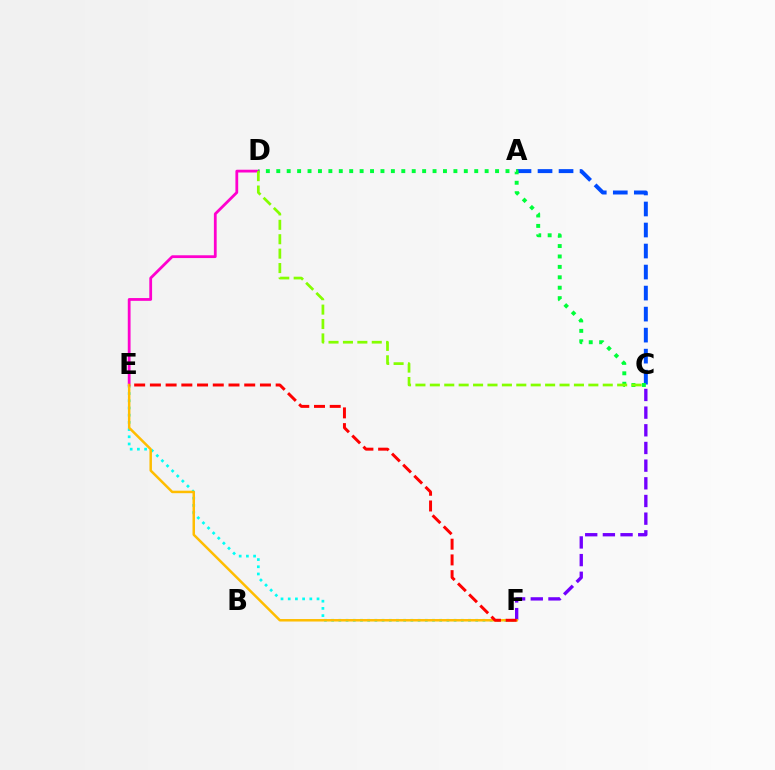{('E', 'F'): [{'color': '#00fff6', 'line_style': 'dotted', 'thickness': 1.96}, {'color': '#ffbd00', 'line_style': 'solid', 'thickness': 1.8}, {'color': '#ff0000', 'line_style': 'dashed', 'thickness': 2.14}], ('D', 'E'): [{'color': '#ff00cf', 'line_style': 'solid', 'thickness': 2.0}], ('C', 'F'): [{'color': '#7200ff', 'line_style': 'dashed', 'thickness': 2.4}], ('A', 'C'): [{'color': '#004bff', 'line_style': 'dashed', 'thickness': 2.86}], ('C', 'D'): [{'color': '#00ff39', 'line_style': 'dotted', 'thickness': 2.83}, {'color': '#84ff00', 'line_style': 'dashed', 'thickness': 1.96}]}